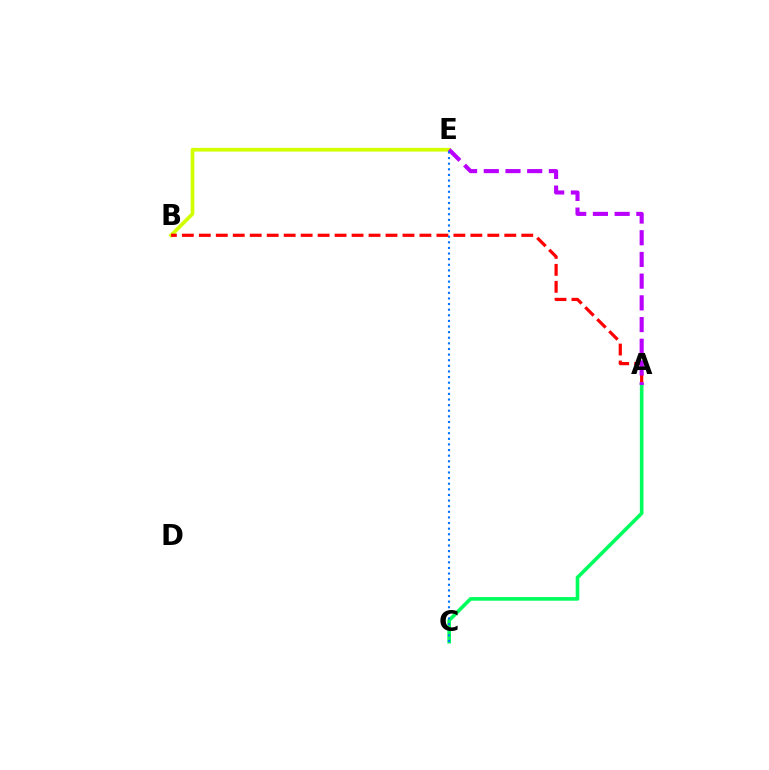{('B', 'E'): [{'color': '#d1ff00', 'line_style': 'solid', 'thickness': 2.66}], ('A', 'C'): [{'color': '#00ff5c', 'line_style': 'solid', 'thickness': 2.61}], ('A', 'B'): [{'color': '#ff0000', 'line_style': 'dashed', 'thickness': 2.31}], ('A', 'E'): [{'color': '#b900ff', 'line_style': 'dashed', 'thickness': 2.95}], ('C', 'E'): [{'color': '#0074ff', 'line_style': 'dotted', 'thickness': 1.53}]}